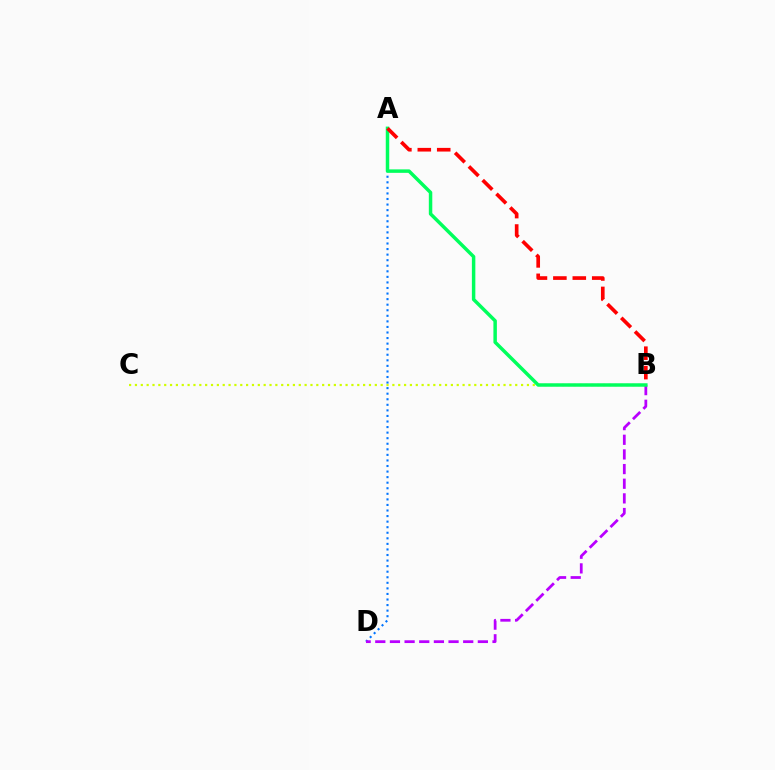{('A', 'D'): [{'color': '#0074ff', 'line_style': 'dotted', 'thickness': 1.51}], ('B', 'C'): [{'color': '#d1ff00', 'line_style': 'dotted', 'thickness': 1.59}], ('B', 'D'): [{'color': '#b900ff', 'line_style': 'dashed', 'thickness': 1.99}], ('A', 'B'): [{'color': '#00ff5c', 'line_style': 'solid', 'thickness': 2.5}, {'color': '#ff0000', 'line_style': 'dashed', 'thickness': 2.64}]}